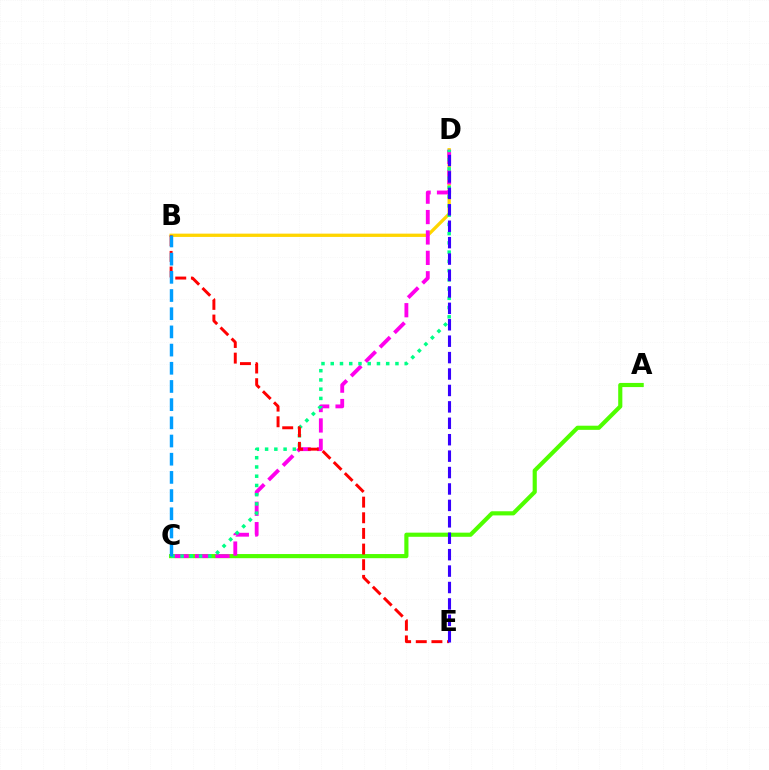{('A', 'C'): [{'color': '#4fff00', 'line_style': 'solid', 'thickness': 2.98}], ('B', 'D'): [{'color': '#ffd500', 'line_style': 'solid', 'thickness': 2.37}], ('C', 'D'): [{'color': '#ff00ed', 'line_style': 'dashed', 'thickness': 2.77}, {'color': '#00ff86', 'line_style': 'dotted', 'thickness': 2.51}], ('B', 'E'): [{'color': '#ff0000', 'line_style': 'dashed', 'thickness': 2.13}], ('D', 'E'): [{'color': '#3700ff', 'line_style': 'dashed', 'thickness': 2.23}], ('B', 'C'): [{'color': '#009eff', 'line_style': 'dashed', 'thickness': 2.47}]}